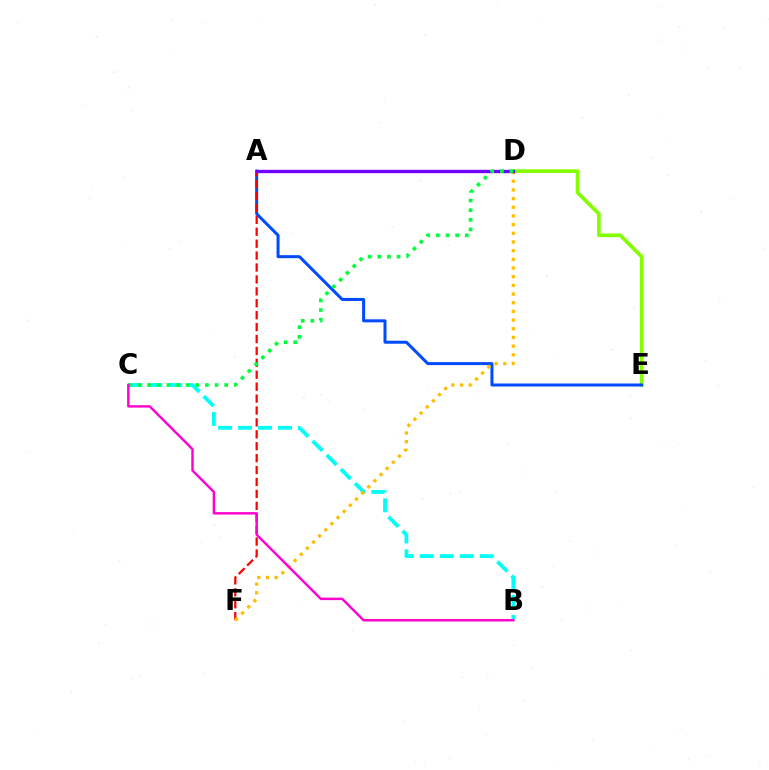{('B', 'C'): [{'color': '#00fff6', 'line_style': 'dashed', 'thickness': 2.72}, {'color': '#ff00cf', 'line_style': 'solid', 'thickness': 1.75}], ('D', 'E'): [{'color': '#84ff00', 'line_style': 'solid', 'thickness': 2.64}], ('A', 'E'): [{'color': '#004bff', 'line_style': 'solid', 'thickness': 2.17}], ('A', 'F'): [{'color': '#ff0000', 'line_style': 'dashed', 'thickness': 1.62}], ('D', 'F'): [{'color': '#ffbd00', 'line_style': 'dotted', 'thickness': 2.36}], ('A', 'D'): [{'color': '#7200ff', 'line_style': 'solid', 'thickness': 2.41}], ('C', 'D'): [{'color': '#00ff39', 'line_style': 'dotted', 'thickness': 2.62}]}